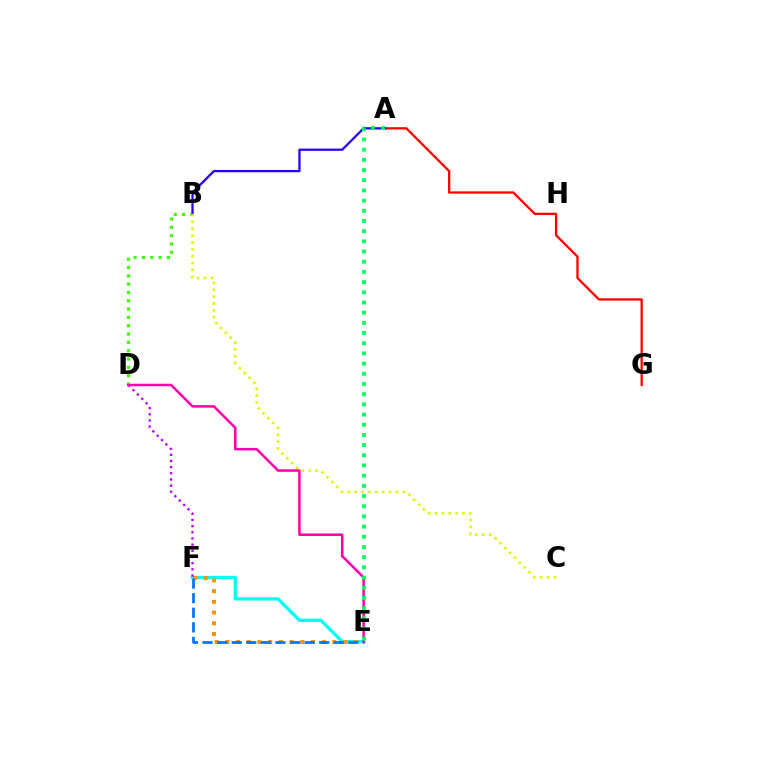{('A', 'G'): [{'color': '#ff0000', 'line_style': 'solid', 'thickness': 1.65}], ('E', 'F'): [{'color': '#00fff6', 'line_style': 'solid', 'thickness': 2.37}, {'color': '#ff9400', 'line_style': 'dotted', 'thickness': 2.91}, {'color': '#0074ff', 'line_style': 'dashed', 'thickness': 1.98}], ('B', 'D'): [{'color': '#3dff00', 'line_style': 'dotted', 'thickness': 2.26}], ('A', 'B'): [{'color': '#2500ff', 'line_style': 'solid', 'thickness': 1.66}], ('B', 'C'): [{'color': '#d1ff00', 'line_style': 'dotted', 'thickness': 1.86}], ('D', 'F'): [{'color': '#b900ff', 'line_style': 'dotted', 'thickness': 1.68}], ('D', 'E'): [{'color': '#ff00ac', 'line_style': 'solid', 'thickness': 1.81}], ('A', 'E'): [{'color': '#00ff5c', 'line_style': 'dotted', 'thickness': 2.77}]}